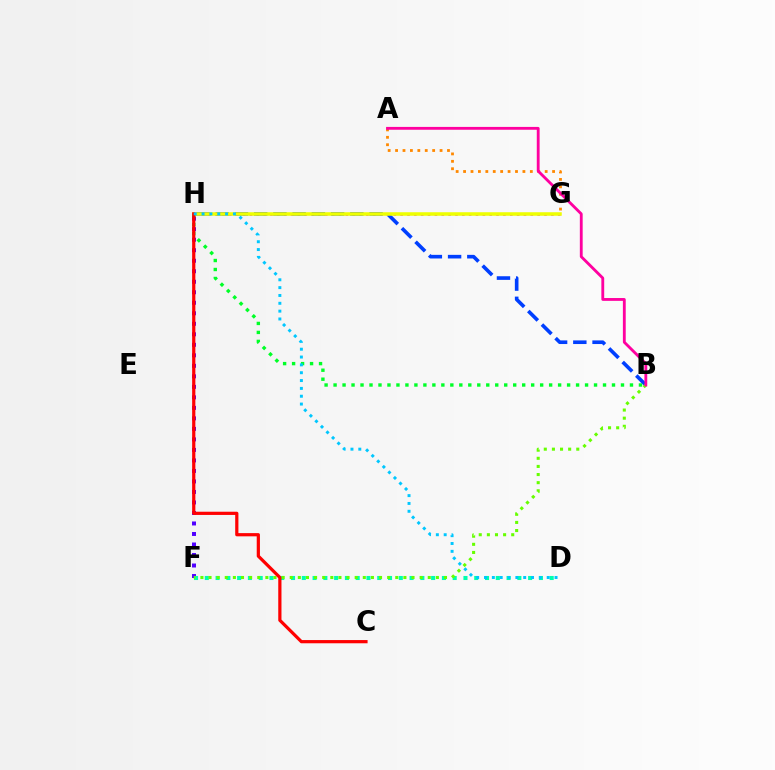{('G', 'H'): [{'color': '#d600ff', 'line_style': 'dotted', 'thickness': 1.86}, {'color': '#eeff00', 'line_style': 'solid', 'thickness': 2.55}], ('F', 'H'): [{'color': '#4f00ff', 'line_style': 'dotted', 'thickness': 2.86}], ('B', 'H'): [{'color': '#003fff', 'line_style': 'dashed', 'thickness': 2.61}, {'color': '#00ff27', 'line_style': 'dotted', 'thickness': 2.44}], ('A', 'G'): [{'color': '#ff8800', 'line_style': 'dotted', 'thickness': 2.02}], ('D', 'F'): [{'color': '#00ffaf', 'line_style': 'dotted', 'thickness': 2.93}], ('B', 'F'): [{'color': '#66ff00', 'line_style': 'dotted', 'thickness': 2.21}], ('C', 'H'): [{'color': '#ff0000', 'line_style': 'solid', 'thickness': 2.31}], ('D', 'H'): [{'color': '#00c7ff', 'line_style': 'dotted', 'thickness': 2.13}], ('A', 'B'): [{'color': '#ff00a0', 'line_style': 'solid', 'thickness': 2.04}]}